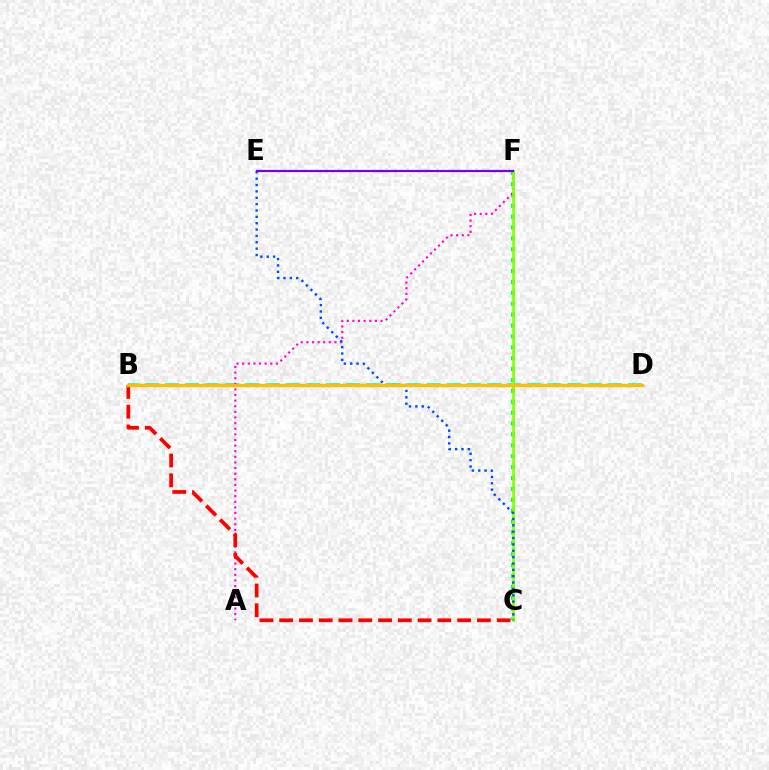{('C', 'F'): [{'color': '#00ff39', 'line_style': 'dotted', 'thickness': 2.96}, {'color': '#84ff00', 'line_style': 'solid', 'thickness': 1.85}], ('B', 'D'): [{'color': '#00fff6', 'line_style': 'dashed', 'thickness': 2.73}, {'color': '#ffbd00', 'line_style': 'solid', 'thickness': 2.47}], ('A', 'F'): [{'color': '#ff00cf', 'line_style': 'dotted', 'thickness': 1.53}], ('B', 'C'): [{'color': '#ff0000', 'line_style': 'dashed', 'thickness': 2.69}], ('C', 'E'): [{'color': '#004bff', 'line_style': 'dotted', 'thickness': 1.73}], ('E', 'F'): [{'color': '#7200ff', 'line_style': 'solid', 'thickness': 1.58}]}